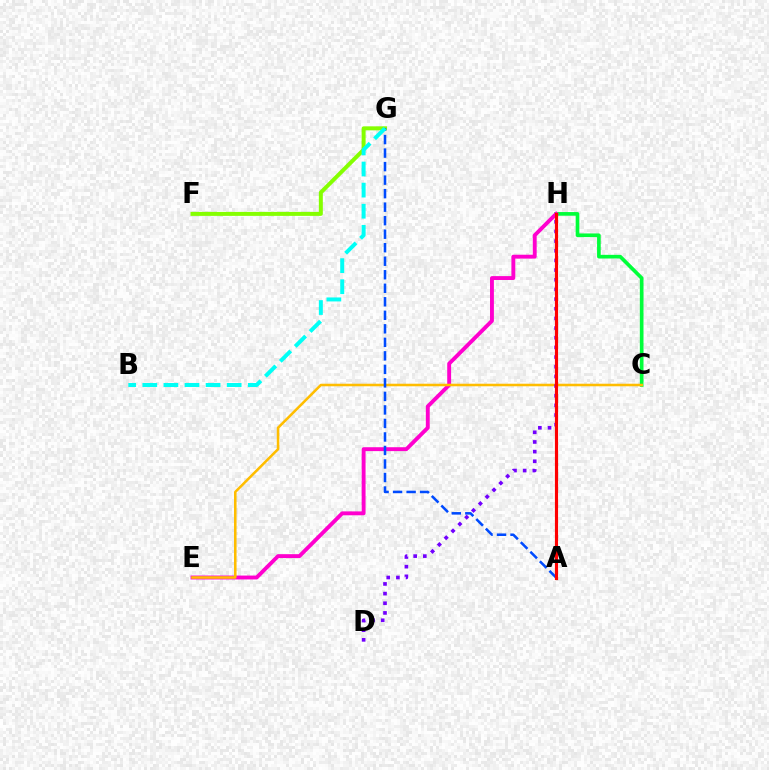{('C', 'H'): [{'color': '#00ff39', 'line_style': 'solid', 'thickness': 2.63}], ('E', 'H'): [{'color': '#ff00cf', 'line_style': 'solid', 'thickness': 2.8}], ('C', 'E'): [{'color': '#ffbd00', 'line_style': 'solid', 'thickness': 1.83}], ('F', 'G'): [{'color': '#84ff00', 'line_style': 'solid', 'thickness': 2.86}], ('A', 'G'): [{'color': '#004bff', 'line_style': 'dashed', 'thickness': 1.84}], ('B', 'G'): [{'color': '#00fff6', 'line_style': 'dashed', 'thickness': 2.87}], ('D', 'H'): [{'color': '#7200ff', 'line_style': 'dotted', 'thickness': 2.63}], ('A', 'H'): [{'color': '#ff0000', 'line_style': 'solid', 'thickness': 2.27}]}